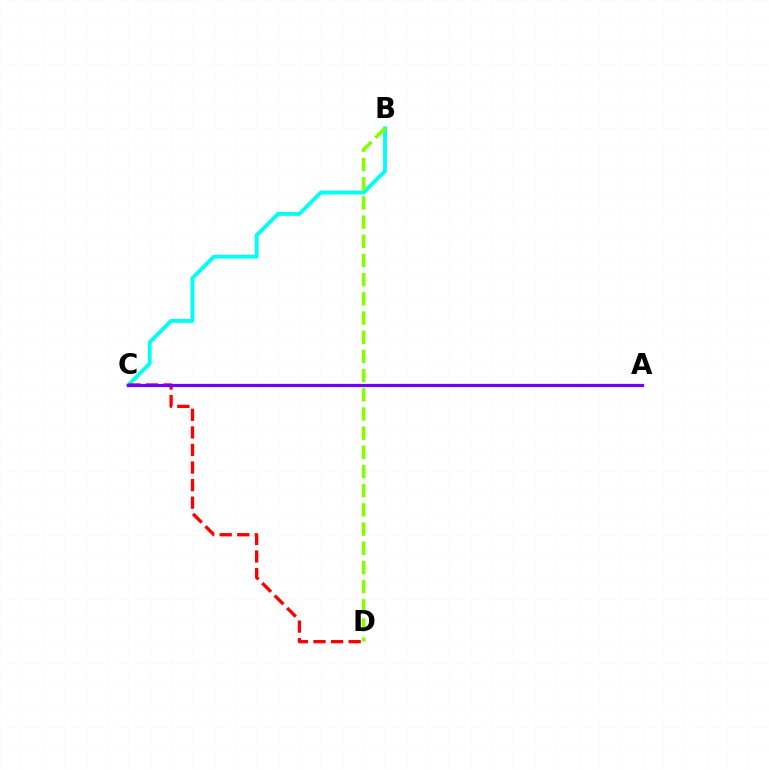{('B', 'C'): [{'color': '#00fff6', 'line_style': 'solid', 'thickness': 2.81}], ('C', 'D'): [{'color': '#ff0000', 'line_style': 'dashed', 'thickness': 2.39}], ('A', 'C'): [{'color': '#7200ff', 'line_style': 'solid', 'thickness': 2.32}], ('B', 'D'): [{'color': '#84ff00', 'line_style': 'dashed', 'thickness': 2.61}]}